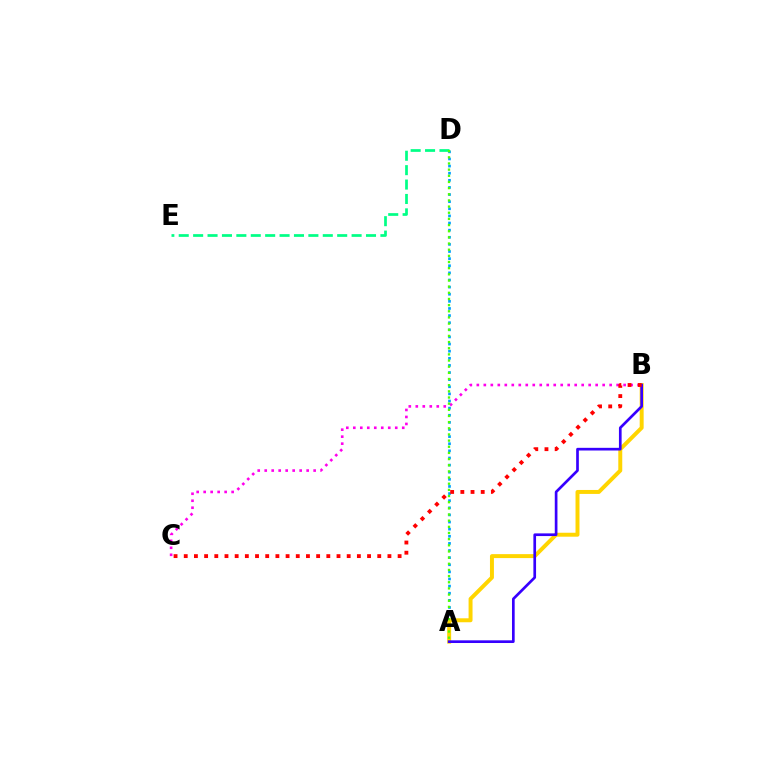{('A', 'D'): [{'color': '#009eff', 'line_style': 'dotted', 'thickness': 1.93}, {'color': '#4fff00', 'line_style': 'dotted', 'thickness': 1.67}], ('B', 'C'): [{'color': '#ff00ed', 'line_style': 'dotted', 'thickness': 1.9}, {'color': '#ff0000', 'line_style': 'dotted', 'thickness': 2.77}], ('D', 'E'): [{'color': '#00ff86', 'line_style': 'dashed', 'thickness': 1.96}], ('A', 'B'): [{'color': '#ffd500', 'line_style': 'solid', 'thickness': 2.85}, {'color': '#3700ff', 'line_style': 'solid', 'thickness': 1.93}]}